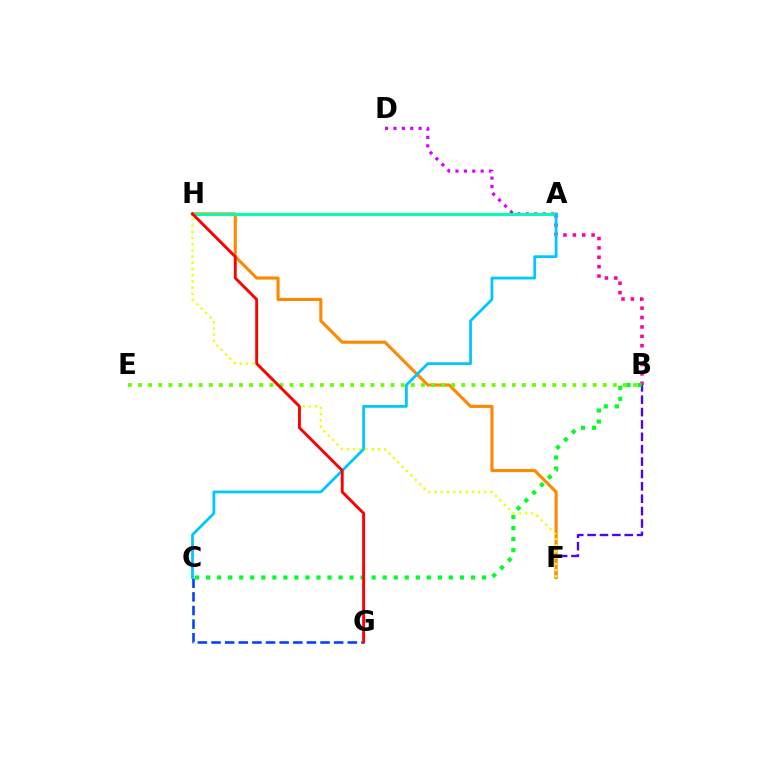{('B', 'F'): [{'color': '#4f00ff', 'line_style': 'dashed', 'thickness': 1.68}], ('F', 'H'): [{'color': '#ff8800', 'line_style': 'solid', 'thickness': 2.23}, {'color': '#eeff00', 'line_style': 'dotted', 'thickness': 1.68}], ('A', 'D'): [{'color': '#d600ff', 'line_style': 'dotted', 'thickness': 2.28}], ('B', 'E'): [{'color': '#66ff00', 'line_style': 'dotted', 'thickness': 2.74}], ('C', 'G'): [{'color': '#003fff', 'line_style': 'dashed', 'thickness': 1.85}], ('A', 'B'): [{'color': '#ff00a0', 'line_style': 'dotted', 'thickness': 2.55}], ('A', 'H'): [{'color': '#00ffaf', 'line_style': 'solid', 'thickness': 2.13}], ('A', 'C'): [{'color': '#00c7ff', 'line_style': 'solid', 'thickness': 2.0}], ('B', 'C'): [{'color': '#00ff27', 'line_style': 'dotted', 'thickness': 3.0}], ('G', 'H'): [{'color': '#ff0000', 'line_style': 'solid', 'thickness': 2.09}]}